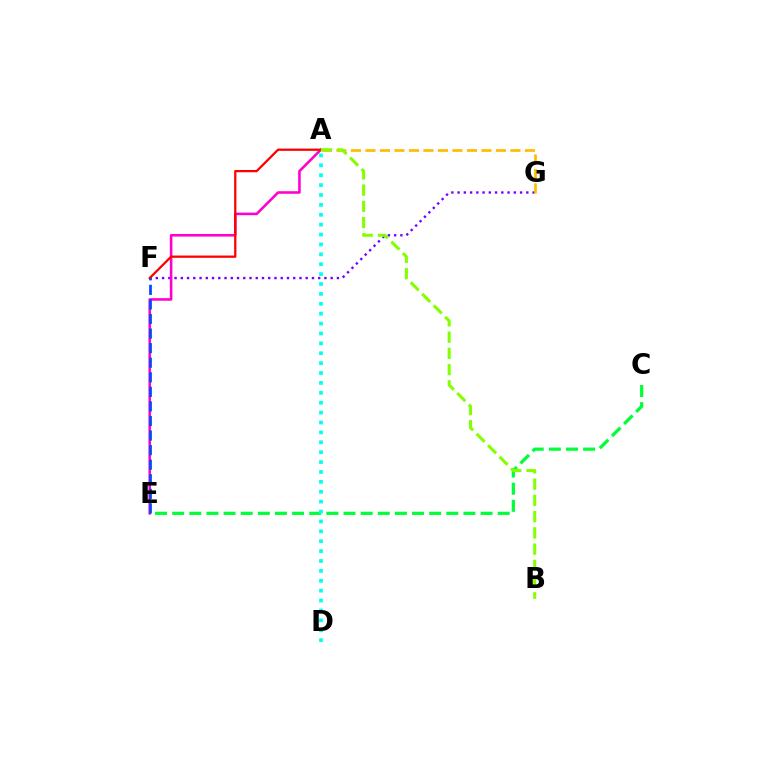{('F', 'G'): [{'color': '#7200ff', 'line_style': 'dotted', 'thickness': 1.7}], ('C', 'E'): [{'color': '#00ff39', 'line_style': 'dashed', 'thickness': 2.33}], ('A', 'E'): [{'color': '#ff00cf', 'line_style': 'solid', 'thickness': 1.85}], ('A', 'D'): [{'color': '#00fff6', 'line_style': 'dotted', 'thickness': 2.69}], ('A', 'F'): [{'color': '#ff0000', 'line_style': 'solid', 'thickness': 1.63}], ('A', 'G'): [{'color': '#ffbd00', 'line_style': 'dashed', 'thickness': 1.97}], ('A', 'B'): [{'color': '#84ff00', 'line_style': 'dashed', 'thickness': 2.21}], ('E', 'F'): [{'color': '#004bff', 'line_style': 'dashed', 'thickness': 1.98}]}